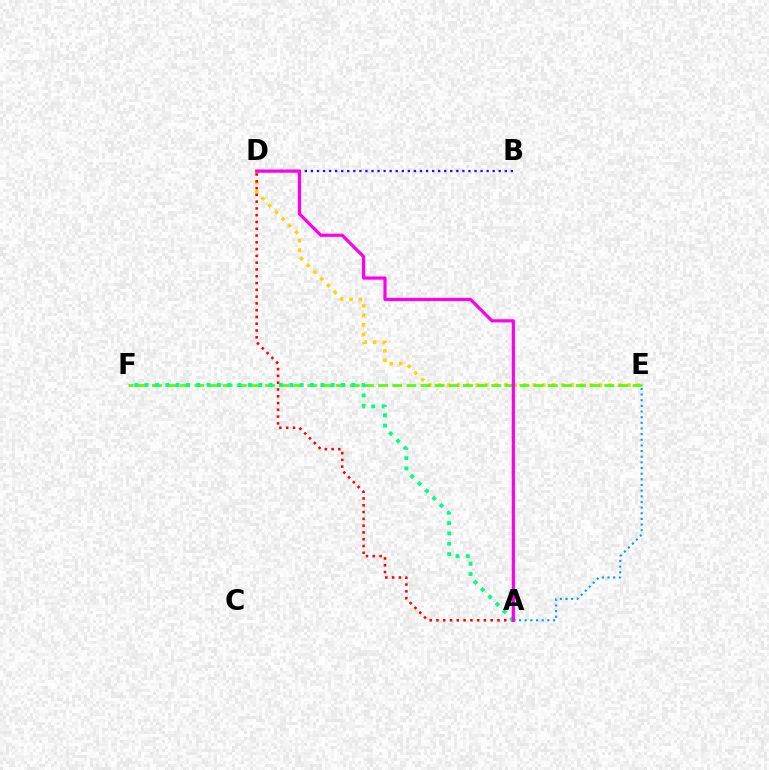{('A', 'E'): [{'color': '#009eff', 'line_style': 'dotted', 'thickness': 1.54}], ('D', 'E'): [{'color': '#ffd500', 'line_style': 'dotted', 'thickness': 2.58}], ('A', 'D'): [{'color': '#ff0000', 'line_style': 'dotted', 'thickness': 1.84}, {'color': '#ff00ed', 'line_style': 'solid', 'thickness': 2.3}], ('B', 'D'): [{'color': '#3700ff', 'line_style': 'dotted', 'thickness': 1.65}], ('E', 'F'): [{'color': '#4fff00', 'line_style': 'dashed', 'thickness': 1.92}], ('A', 'F'): [{'color': '#00ff86', 'line_style': 'dotted', 'thickness': 2.81}]}